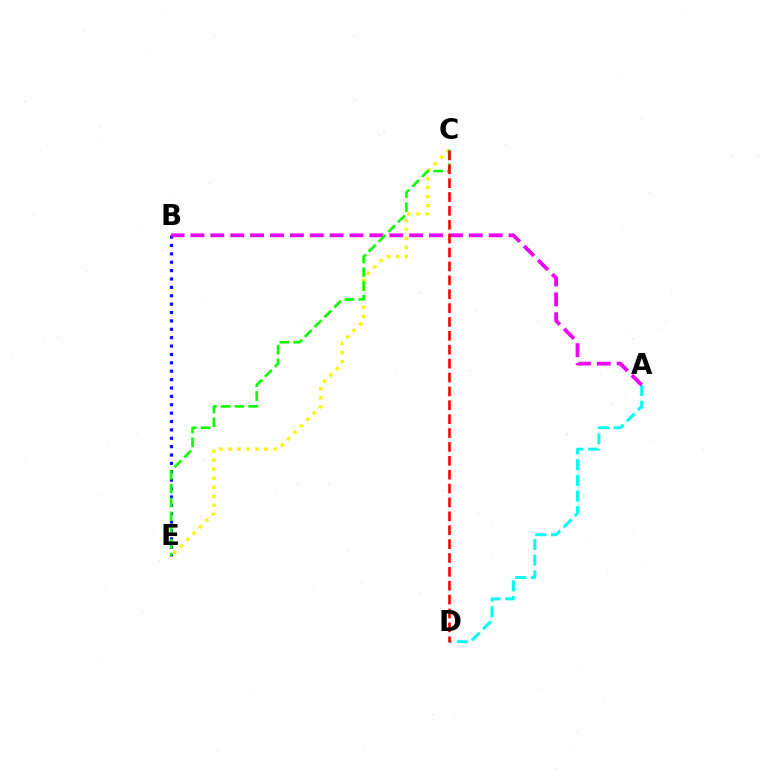{('A', 'D'): [{'color': '#00fff6', 'line_style': 'dashed', 'thickness': 2.14}], ('B', 'E'): [{'color': '#0010ff', 'line_style': 'dotted', 'thickness': 2.28}], ('C', 'E'): [{'color': '#fcf500', 'line_style': 'dotted', 'thickness': 2.45}, {'color': '#08ff00', 'line_style': 'dashed', 'thickness': 1.87}], ('A', 'B'): [{'color': '#ee00ff', 'line_style': 'dashed', 'thickness': 2.7}], ('C', 'D'): [{'color': '#ff0000', 'line_style': 'dashed', 'thickness': 1.89}]}